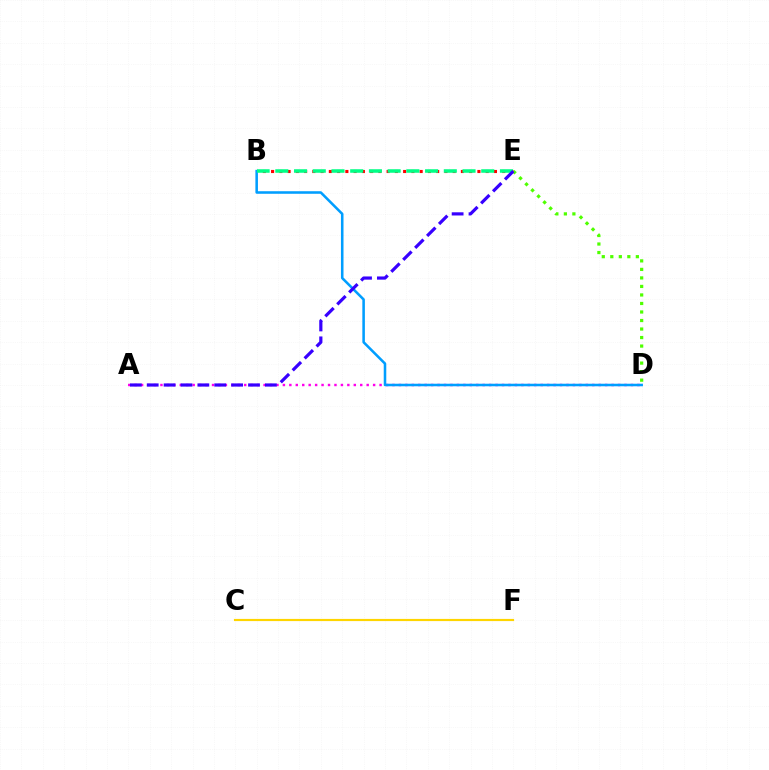{('B', 'E'): [{'color': '#ff0000', 'line_style': 'dotted', 'thickness': 2.24}, {'color': '#00ff86', 'line_style': 'dashed', 'thickness': 2.54}], ('A', 'D'): [{'color': '#ff00ed', 'line_style': 'dotted', 'thickness': 1.75}], ('D', 'E'): [{'color': '#4fff00', 'line_style': 'dotted', 'thickness': 2.31}], ('B', 'D'): [{'color': '#009eff', 'line_style': 'solid', 'thickness': 1.84}], ('C', 'F'): [{'color': '#ffd500', 'line_style': 'solid', 'thickness': 1.57}], ('A', 'E'): [{'color': '#3700ff', 'line_style': 'dashed', 'thickness': 2.29}]}